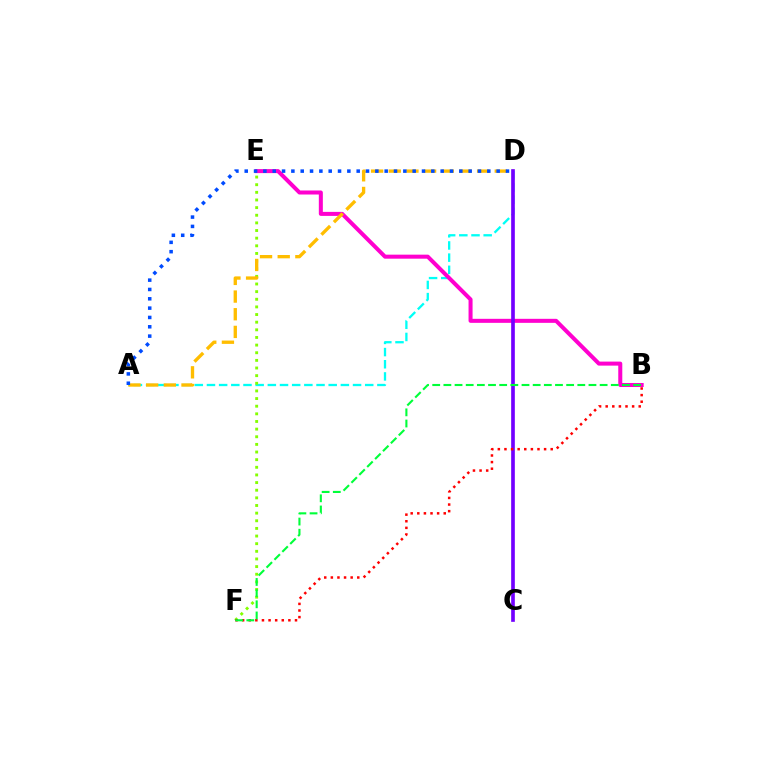{('A', 'D'): [{'color': '#00fff6', 'line_style': 'dashed', 'thickness': 1.65}, {'color': '#ffbd00', 'line_style': 'dashed', 'thickness': 2.4}, {'color': '#004bff', 'line_style': 'dotted', 'thickness': 2.54}], ('E', 'F'): [{'color': '#84ff00', 'line_style': 'dotted', 'thickness': 2.08}], ('B', 'E'): [{'color': '#ff00cf', 'line_style': 'solid', 'thickness': 2.9}], ('C', 'D'): [{'color': '#7200ff', 'line_style': 'solid', 'thickness': 2.64}], ('B', 'F'): [{'color': '#ff0000', 'line_style': 'dotted', 'thickness': 1.8}, {'color': '#00ff39', 'line_style': 'dashed', 'thickness': 1.52}]}